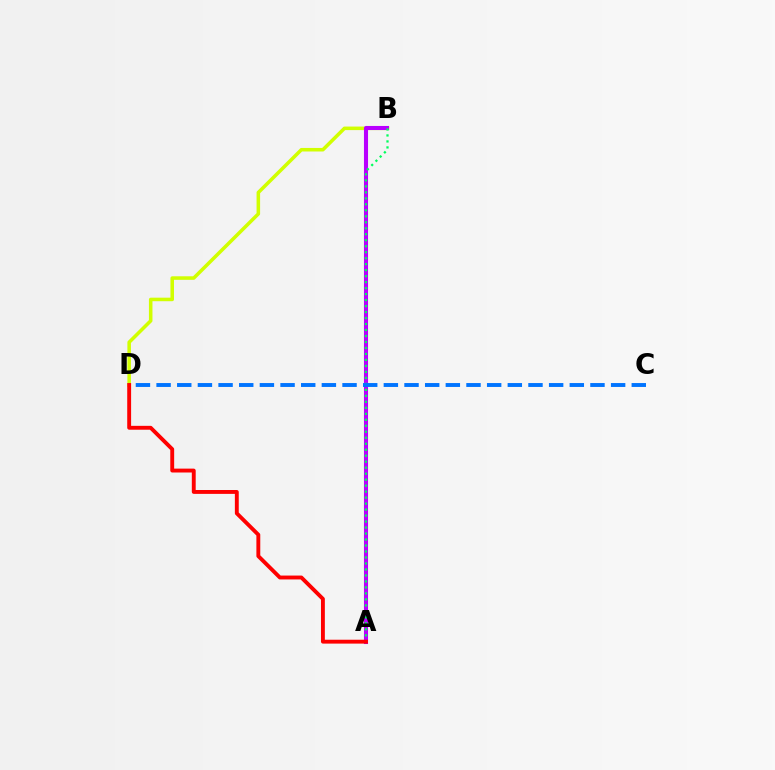{('B', 'D'): [{'color': '#d1ff00', 'line_style': 'solid', 'thickness': 2.55}], ('A', 'B'): [{'color': '#b900ff', 'line_style': 'solid', 'thickness': 2.94}, {'color': '#00ff5c', 'line_style': 'dotted', 'thickness': 1.63}], ('C', 'D'): [{'color': '#0074ff', 'line_style': 'dashed', 'thickness': 2.81}], ('A', 'D'): [{'color': '#ff0000', 'line_style': 'solid', 'thickness': 2.79}]}